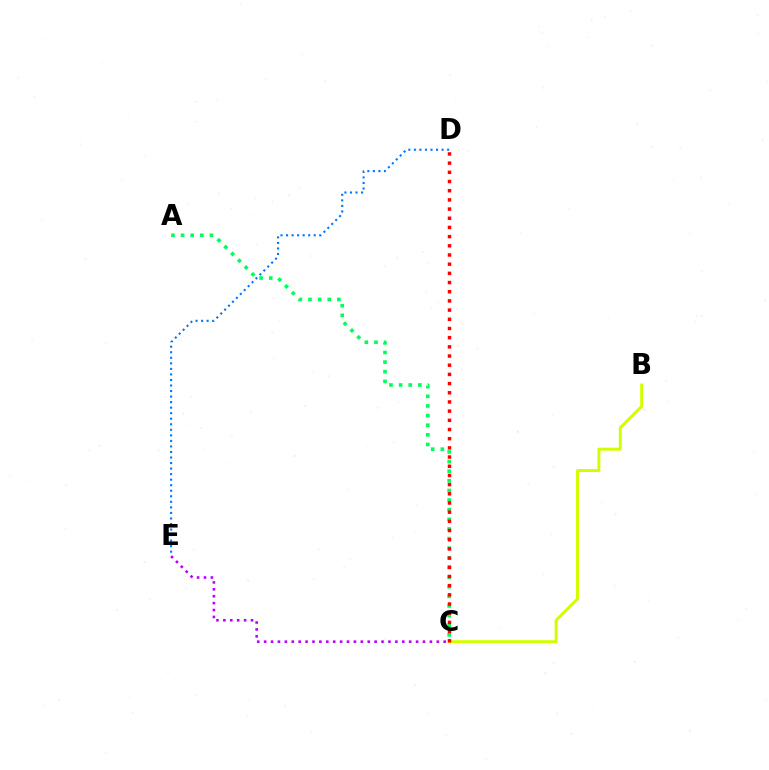{('D', 'E'): [{'color': '#0074ff', 'line_style': 'dotted', 'thickness': 1.51}], ('A', 'C'): [{'color': '#00ff5c', 'line_style': 'dotted', 'thickness': 2.62}], ('B', 'C'): [{'color': '#d1ff00', 'line_style': 'solid', 'thickness': 2.14}], ('C', 'D'): [{'color': '#ff0000', 'line_style': 'dotted', 'thickness': 2.5}], ('C', 'E'): [{'color': '#b900ff', 'line_style': 'dotted', 'thickness': 1.88}]}